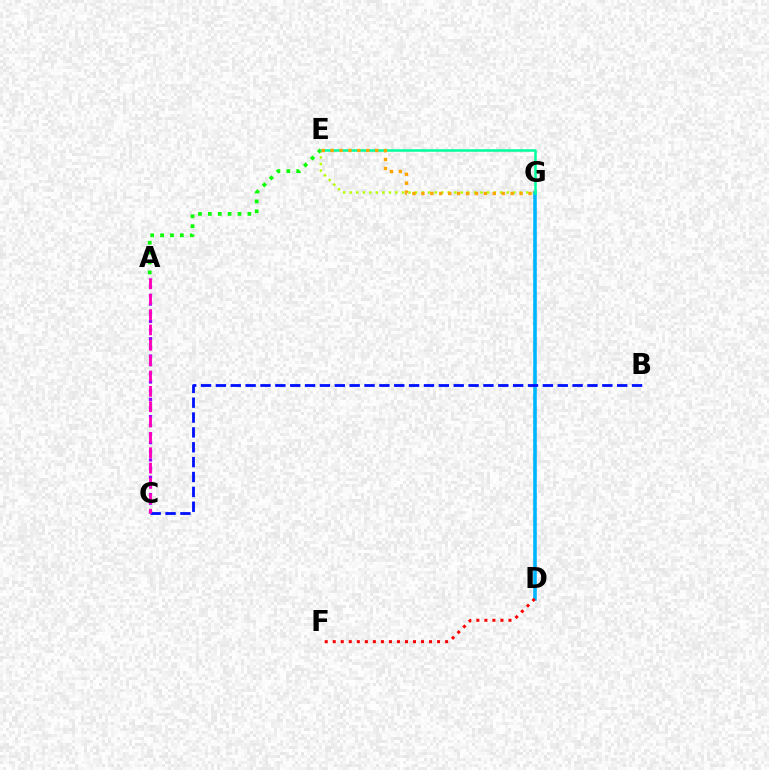{('E', 'G'): [{'color': '#b3ff00', 'line_style': 'dotted', 'thickness': 1.78}, {'color': '#00ff9d', 'line_style': 'solid', 'thickness': 1.81}, {'color': '#ffa500', 'line_style': 'dotted', 'thickness': 2.42}], ('A', 'E'): [{'color': '#08ff00', 'line_style': 'dotted', 'thickness': 2.69}], ('D', 'G'): [{'color': '#00b5ff', 'line_style': 'solid', 'thickness': 2.58}], ('D', 'F'): [{'color': '#ff0000', 'line_style': 'dotted', 'thickness': 2.18}], ('B', 'C'): [{'color': '#0010ff', 'line_style': 'dashed', 'thickness': 2.02}], ('A', 'C'): [{'color': '#9b00ff', 'line_style': 'dotted', 'thickness': 2.35}, {'color': '#ff00bd', 'line_style': 'dashed', 'thickness': 2.09}]}